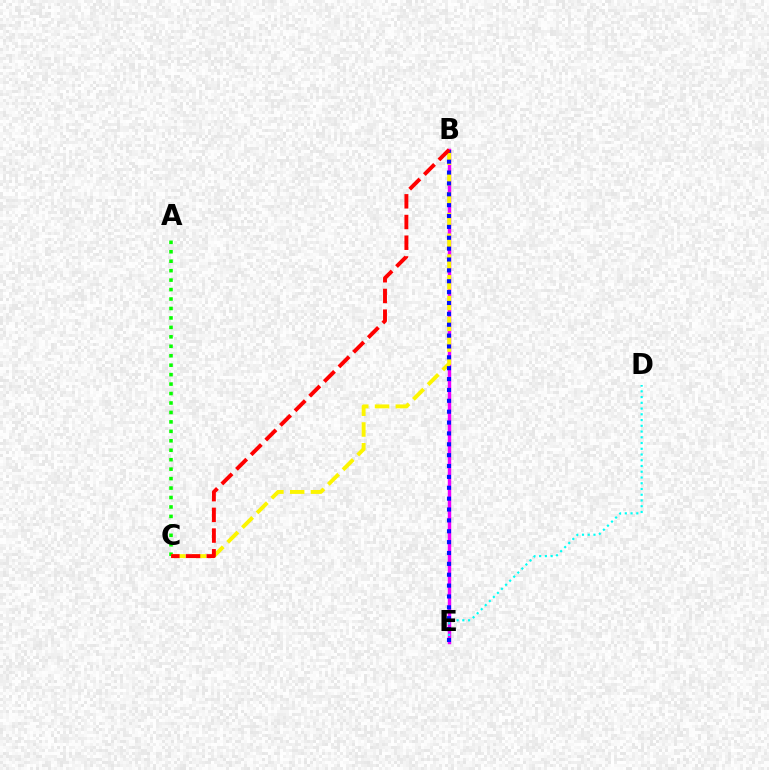{('A', 'C'): [{'color': '#08ff00', 'line_style': 'dotted', 'thickness': 2.57}], ('B', 'E'): [{'color': '#ee00ff', 'line_style': 'solid', 'thickness': 2.47}, {'color': '#0010ff', 'line_style': 'dotted', 'thickness': 2.95}], ('B', 'C'): [{'color': '#fcf500', 'line_style': 'dashed', 'thickness': 2.82}, {'color': '#ff0000', 'line_style': 'dashed', 'thickness': 2.81}], ('D', 'E'): [{'color': '#00fff6', 'line_style': 'dotted', 'thickness': 1.56}]}